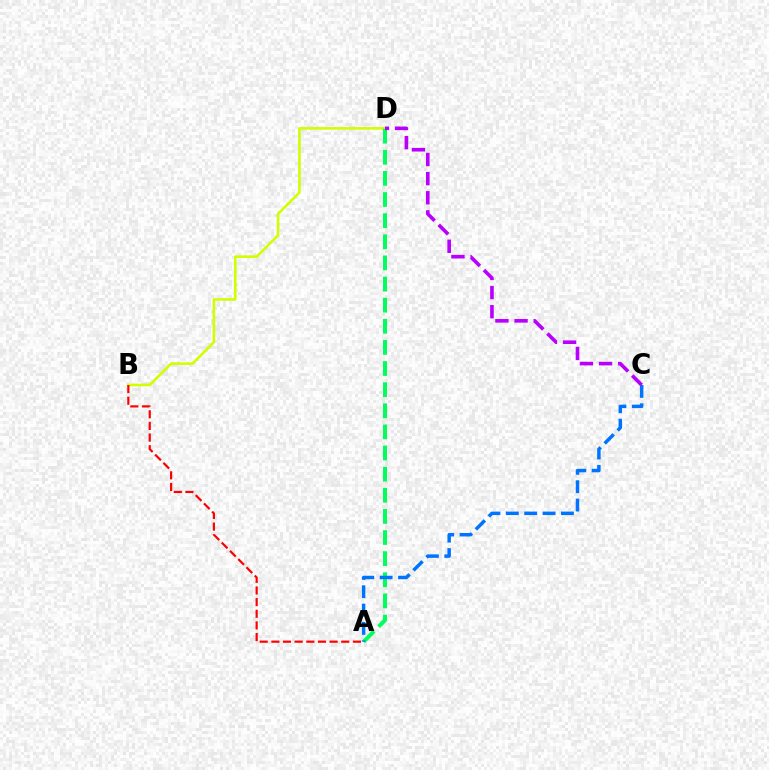{('B', 'D'): [{'color': '#d1ff00', 'line_style': 'solid', 'thickness': 1.87}], ('A', 'D'): [{'color': '#00ff5c', 'line_style': 'dashed', 'thickness': 2.87}], ('A', 'C'): [{'color': '#0074ff', 'line_style': 'dashed', 'thickness': 2.49}], ('C', 'D'): [{'color': '#b900ff', 'line_style': 'dashed', 'thickness': 2.6}], ('A', 'B'): [{'color': '#ff0000', 'line_style': 'dashed', 'thickness': 1.58}]}